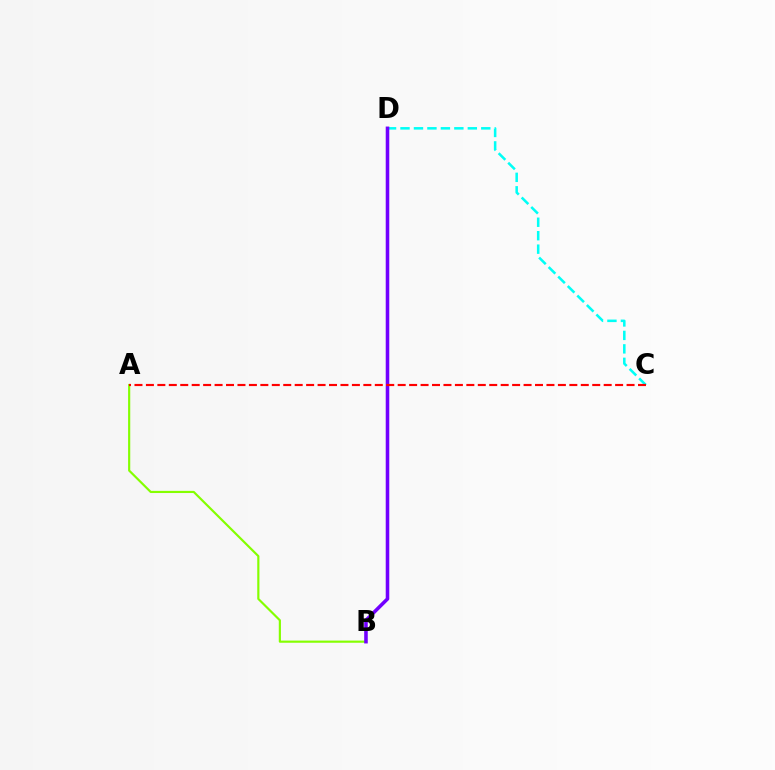{('C', 'D'): [{'color': '#00fff6', 'line_style': 'dashed', 'thickness': 1.83}], ('A', 'B'): [{'color': '#84ff00', 'line_style': 'solid', 'thickness': 1.56}], ('B', 'D'): [{'color': '#7200ff', 'line_style': 'solid', 'thickness': 2.56}], ('A', 'C'): [{'color': '#ff0000', 'line_style': 'dashed', 'thickness': 1.55}]}